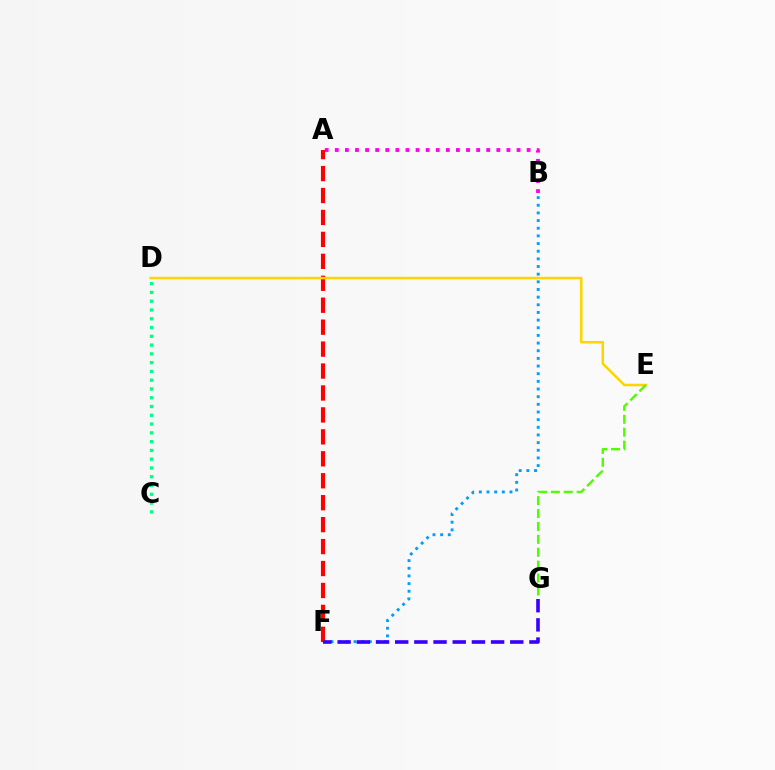{('B', 'F'): [{'color': '#009eff', 'line_style': 'dotted', 'thickness': 2.08}], ('A', 'B'): [{'color': '#ff00ed', 'line_style': 'dotted', 'thickness': 2.74}], ('A', 'F'): [{'color': '#ff0000', 'line_style': 'dashed', 'thickness': 2.98}], ('D', 'E'): [{'color': '#ffd500', 'line_style': 'solid', 'thickness': 1.84}], ('C', 'D'): [{'color': '#00ff86', 'line_style': 'dotted', 'thickness': 2.38}], ('F', 'G'): [{'color': '#3700ff', 'line_style': 'dashed', 'thickness': 2.61}], ('E', 'G'): [{'color': '#4fff00', 'line_style': 'dashed', 'thickness': 1.75}]}